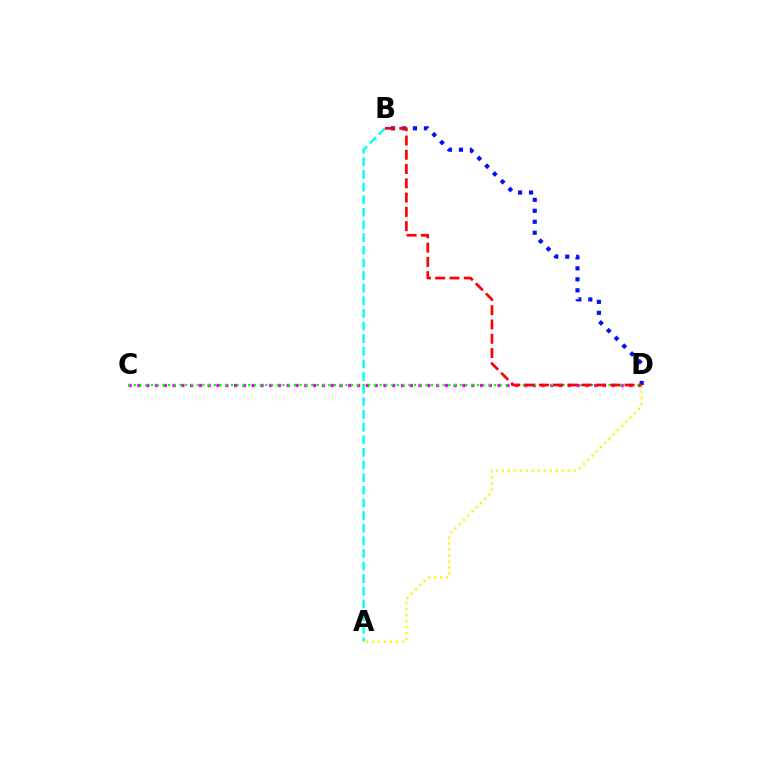{('A', 'B'): [{'color': '#00fff6', 'line_style': 'dashed', 'thickness': 1.72}], ('B', 'D'): [{'color': '#0010ff', 'line_style': 'dotted', 'thickness': 2.98}, {'color': '#ff0000', 'line_style': 'dashed', 'thickness': 1.94}], ('C', 'D'): [{'color': '#ee00ff', 'line_style': 'dotted', 'thickness': 2.39}, {'color': '#08ff00', 'line_style': 'dotted', 'thickness': 1.55}], ('A', 'D'): [{'color': '#fcf500', 'line_style': 'dotted', 'thickness': 1.63}]}